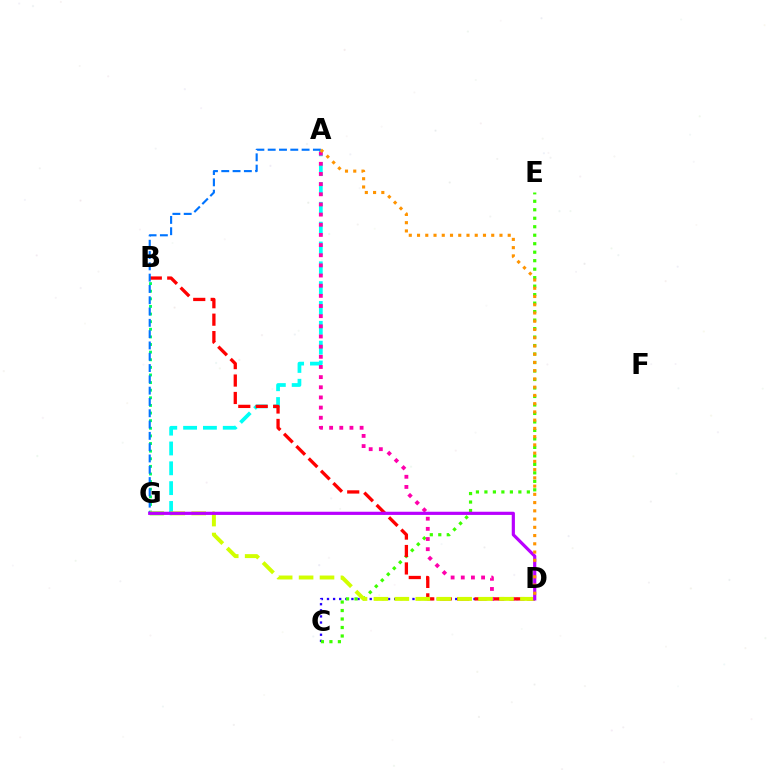{('C', 'D'): [{'color': '#2500ff', 'line_style': 'dotted', 'thickness': 1.66}], ('C', 'E'): [{'color': '#3dff00', 'line_style': 'dotted', 'thickness': 2.31}], ('A', 'G'): [{'color': '#00fff6', 'line_style': 'dashed', 'thickness': 2.69}, {'color': '#0074ff', 'line_style': 'dashed', 'thickness': 1.54}], ('B', 'D'): [{'color': '#ff0000', 'line_style': 'dashed', 'thickness': 2.37}], ('B', 'G'): [{'color': '#00ff5c', 'line_style': 'dotted', 'thickness': 2.07}], ('A', 'D'): [{'color': '#ff00ac', 'line_style': 'dotted', 'thickness': 2.76}, {'color': '#ff9400', 'line_style': 'dotted', 'thickness': 2.24}], ('D', 'G'): [{'color': '#d1ff00', 'line_style': 'dashed', 'thickness': 2.84}, {'color': '#b900ff', 'line_style': 'solid', 'thickness': 2.29}]}